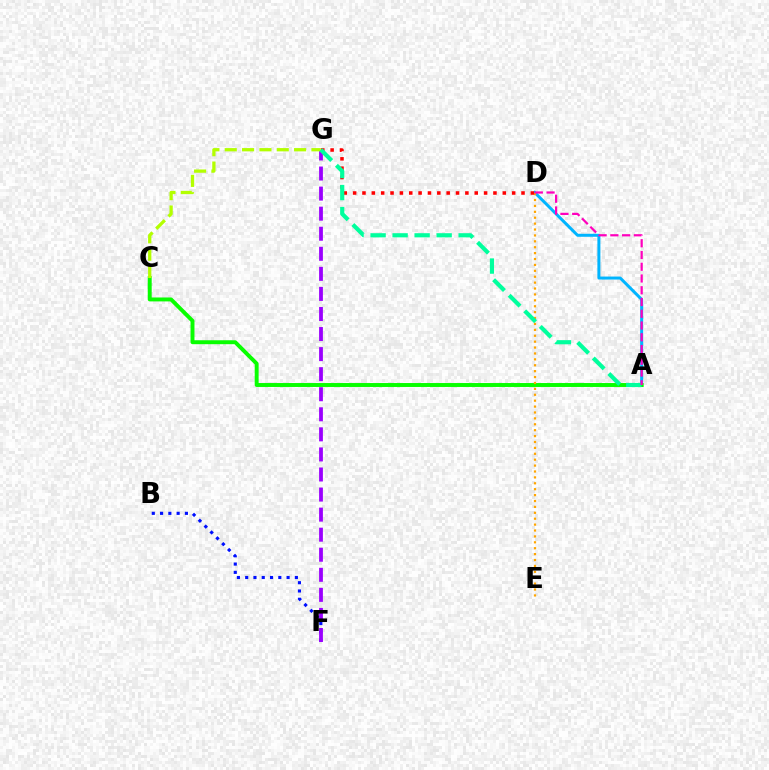{('B', 'F'): [{'color': '#0010ff', 'line_style': 'dotted', 'thickness': 2.25}], ('A', 'D'): [{'color': '#00b5ff', 'line_style': 'solid', 'thickness': 2.16}, {'color': '#ff00bd', 'line_style': 'dashed', 'thickness': 1.6}], ('F', 'G'): [{'color': '#9b00ff', 'line_style': 'dashed', 'thickness': 2.73}], ('A', 'C'): [{'color': '#08ff00', 'line_style': 'solid', 'thickness': 2.83}], ('C', 'G'): [{'color': '#b3ff00', 'line_style': 'dashed', 'thickness': 2.36}], ('D', 'E'): [{'color': '#ffa500', 'line_style': 'dotted', 'thickness': 1.6}], ('D', 'G'): [{'color': '#ff0000', 'line_style': 'dotted', 'thickness': 2.54}], ('A', 'G'): [{'color': '#00ff9d', 'line_style': 'dashed', 'thickness': 2.99}]}